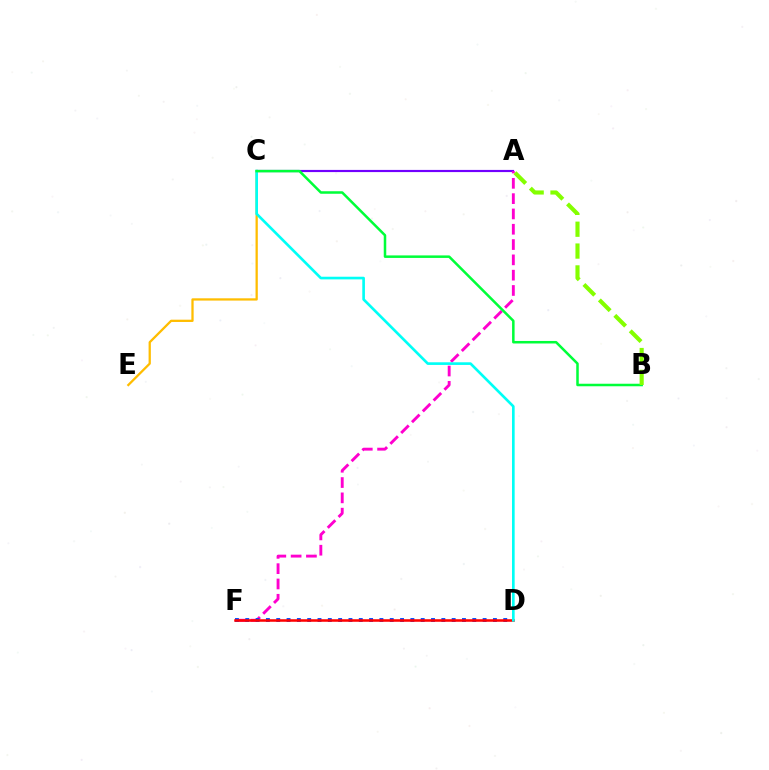{('A', 'C'): [{'color': '#7200ff', 'line_style': 'solid', 'thickness': 1.56}], ('A', 'F'): [{'color': '#ff00cf', 'line_style': 'dashed', 'thickness': 2.08}], ('D', 'F'): [{'color': '#004bff', 'line_style': 'dotted', 'thickness': 2.8}, {'color': '#ff0000', 'line_style': 'solid', 'thickness': 1.83}], ('C', 'E'): [{'color': '#ffbd00', 'line_style': 'solid', 'thickness': 1.64}], ('C', 'D'): [{'color': '#00fff6', 'line_style': 'solid', 'thickness': 1.91}], ('B', 'C'): [{'color': '#00ff39', 'line_style': 'solid', 'thickness': 1.81}], ('A', 'B'): [{'color': '#84ff00', 'line_style': 'dashed', 'thickness': 2.97}]}